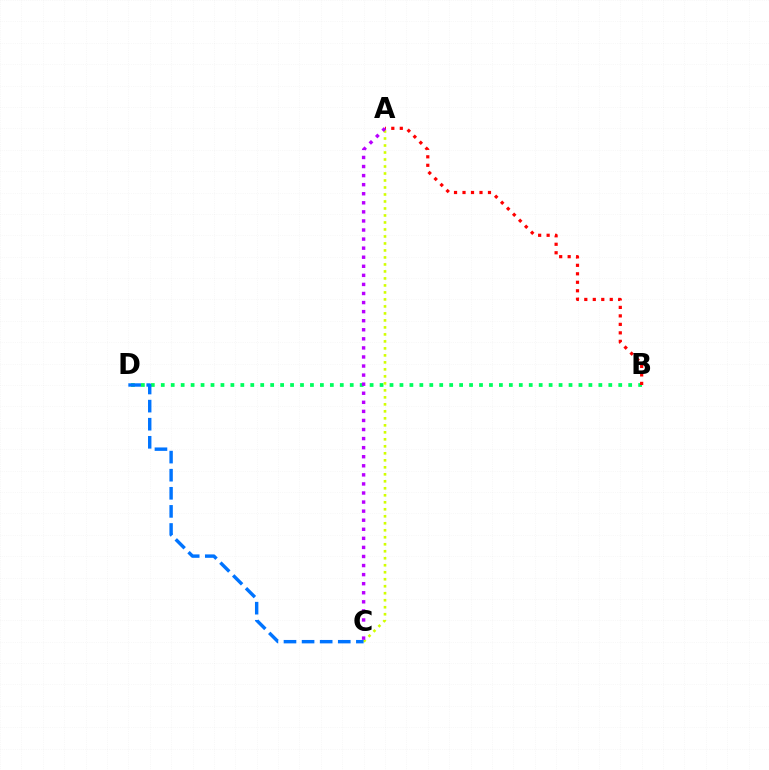{('B', 'D'): [{'color': '#00ff5c', 'line_style': 'dotted', 'thickness': 2.7}], ('A', 'B'): [{'color': '#ff0000', 'line_style': 'dotted', 'thickness': 2.31}], ('A', 'C'): [{'color': '#d1ff00', 'line_style': 'dotted', 'thickness': 1.9}, {'color': '#b900ff', 'line_style': 'dotted', 'thickness': 2.46}], ('C', 'D'): [{'color': '#0074ff', 'line_style': 'dashed', 'thickness': 2.46}]}